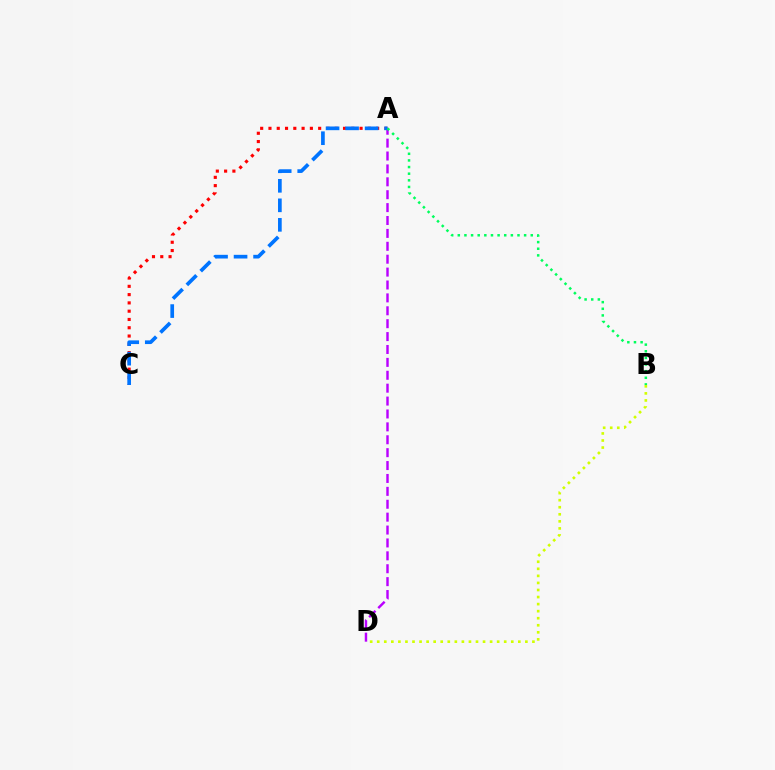{('A', 'C'): [{'color': '#ff0000', 'line_style': 'dotted', 'thickness': 2.25}, {'color': '#0074ff', 'line_style': 'dashed', 'thickness': 2.65}], ('A', 'D'): [{'color': '#b900ff', 'line_style': 'dashed', 'thickness': 1.75}], ('B', 'D'): [{'color': '#d1ff00', 'line_style': 'dotted', 'thickness': 1.92}], ('A', 'B'): [{'color': '#00ff5c', 'line_style': 'dotted', 'thickness': 1.8}]}